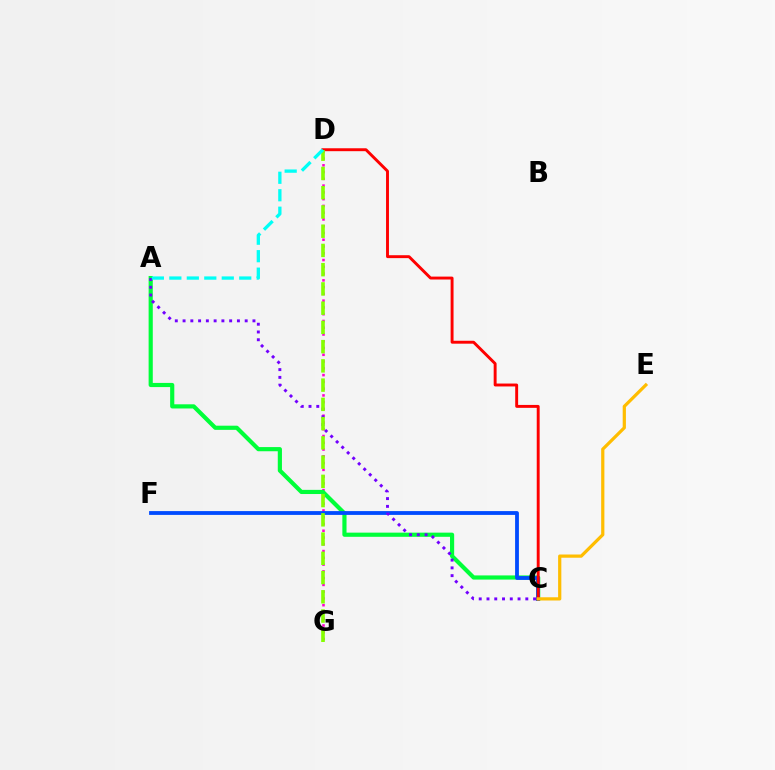{('D', 'G'): [{'color': '#ff00cf', 'line_style': 'dotted', 'thickness': 1.84}, {'color': '#84ff00', 'line_style': 'dashed', 'thickness': 2.61}], ('A', 'C'): [{'color': '#00ff39', 'line_style': 'solid', 'thickness': 3.0}, {'color': '#7200ff', 'line_style': 'dotted', 'thickness': 2.11}], ('C', 'F'): [{'color': '#004bff', 'line_style': 'solid', 'thickness': 2.74}], ('C', 'D'): [{'color': '#ff0000', 'line_style': 'solid', 'thickness': 2.1}], ('C', 'E'): [{'color': '#ffbd00', 'line_style': 'solid', 'thickness': 2.32}], ('A', 'D'): [{'color': '#00fff6', 'line_style': 'dashed', 'thickness': 2.37}]}